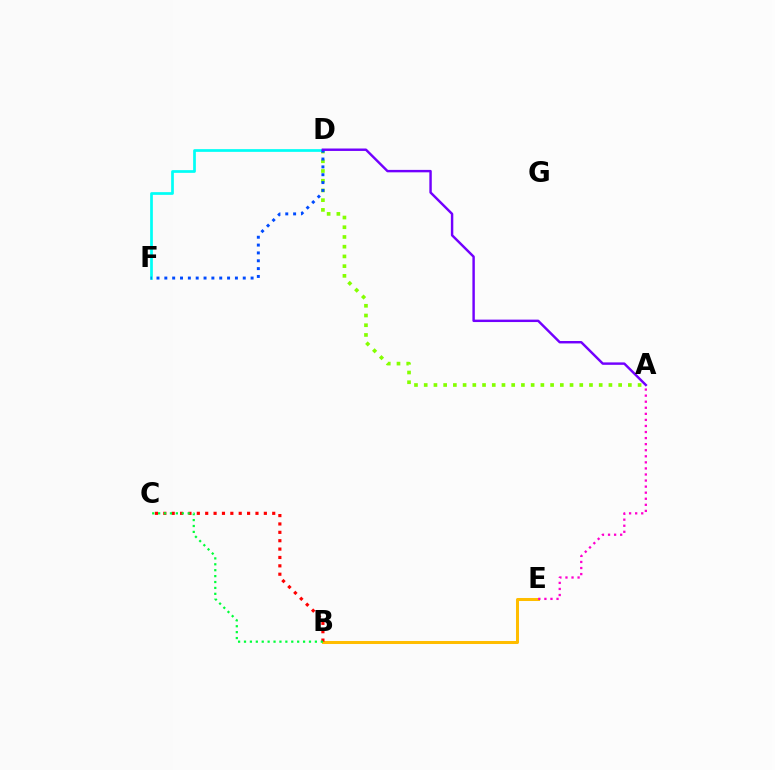{('B', 'E'): [{'color': '#ffbd00', 'line_style': 'solid', 'thickness': 2.18}], ('A', 'D'): [{'color': '#84ff00', 'line_style': 'dotted', 'thickness': 2.64}, {'color': '#7200ff', 'line_style': 'solid', 'thickness': 1.75}], ('D', 'F'): [{'color': '#00fff6', 'line_style': 'solid', 'thickness': 1.96}, {'color': '#004bff', 'line_style': 'dotted', 'thickness': 2.13}], ('B', 'C'): [{'color': '#ff0000', 'line_style': 'dotted', 'thickness': 2.28}, {'color': '#00ff39', 'line_style': 'dotted', 'thickness': 1.61}], ('A', 'E'): [{'color': '#ff00cf', 'line_style': 'dotted', 'thickness': 1.65}]}